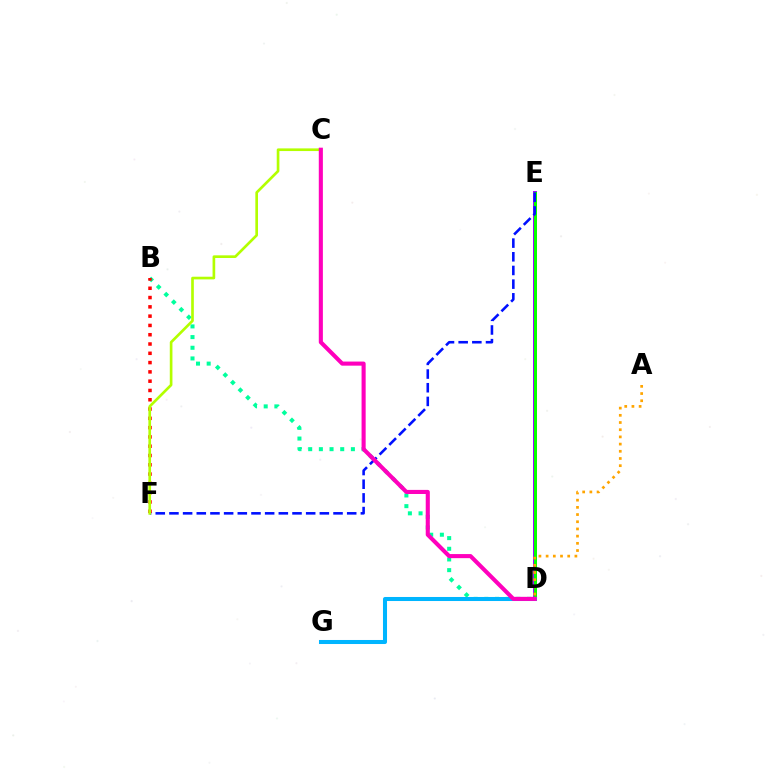{('B', 'D'): [{'color': '#00ff9d', 'line_style': 'dotted', 'thickness': 2.9}], ('D', 'E'): [{'color': '#9b00ff', 'line_style': 'solid', 'thickness': 2.83}, {'color': '#08ff00', 'line_style': 'solid', 'thickness': 2.16}], ('D', 'G'): [{'color': '#00b5ff', 'line_style': 'solid', 'thickness': 2.91}], ('E', 'F'): [{'color': '#0010ff', 'line_style': 'dashed', 'thickness': 1.86}], ('A', 'D'): [{'color': '#ffa500', 'line_style': 'dotted', 'thickness': 1.95}], ('B', 'F'): [{'color': '#ff0000', 'line_style': 'dotted', 'thickness': 2.52}], ('C', 'F'): [{'color': '#b3ff00', 'line_style': 'solid', 'thickness': 1.92}], ('C', 'D'): [{'color': '#ff00bd', 'line_style': 'solid', 'thickness': 2.95}]}